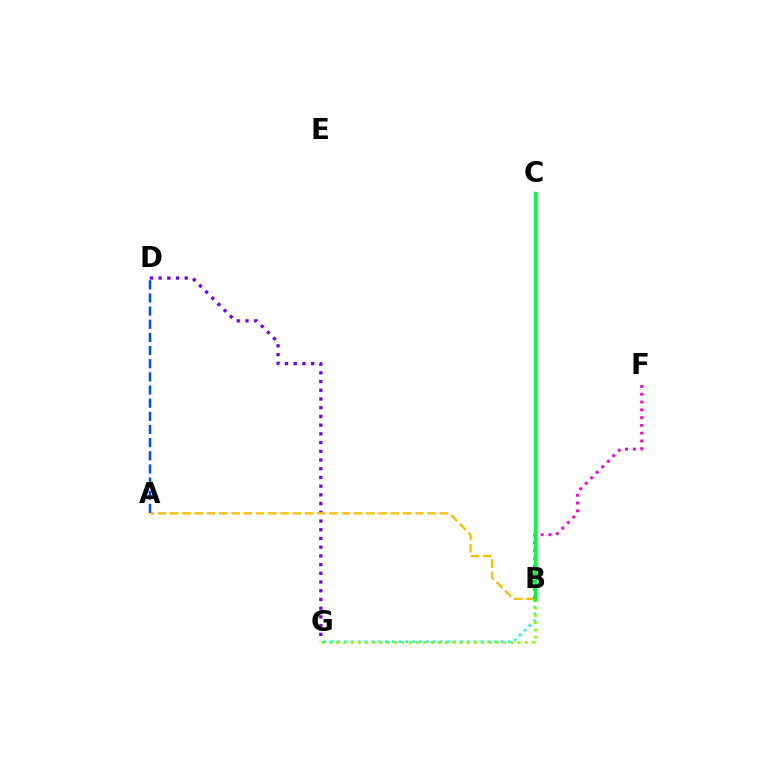{('B', 'G'): [{'color': '#00fff6', 'line_style': 'dotted', 'thickness': 1.85}, {'color': '#84ff00', 'line_style': 'dotted', 'thickness': 1.97}], ('D', 'G'): [{'color': '#7200ff', 'line_style': 'dotted', 'thickness': 2.37}], ('B', 'C'): [{'color': '#ff0000', 'line_style': 'solid', 'thickness': 2.26}, {'color': '#00ff39', 'line_style': 'solid', 'thickness': 2.36}], ('A', 'B'): [{'color': '#ffbd00', 'line_style': 'dashed', 'thickness': 1.66}], ('B', 'F'): [{'color': '#ff00cf', 'line_style': 'dotted', 'thickness': 2.11}], ('A', 'D'): [{'color': '#004bff', 'line_style': 'dashed', 'thickness': 1.79}]}